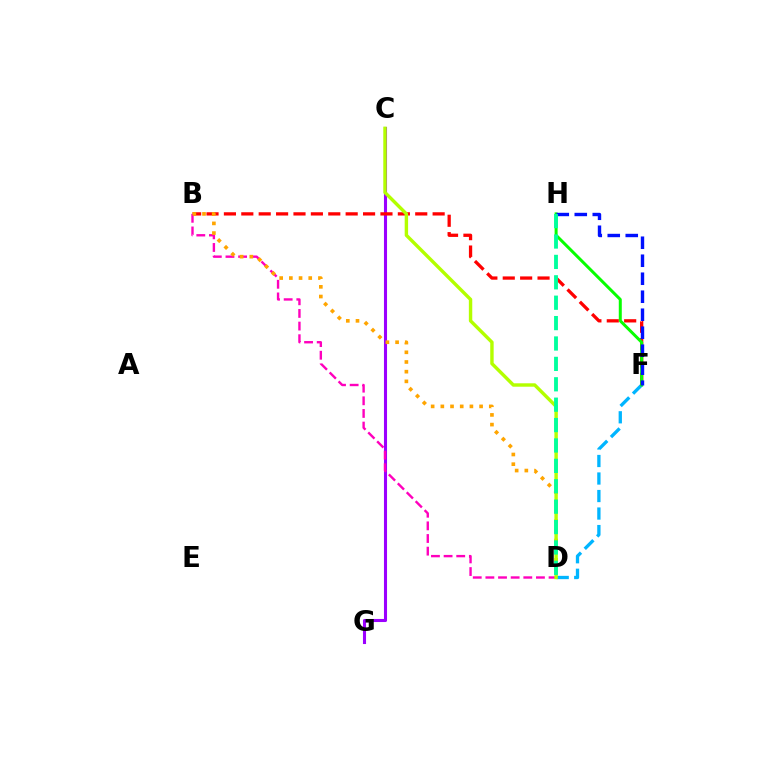{('D', 'F'): [{'color': '#00b5ff', 'line_style': 'dashed', 'thickness': 2.38}], ('C', 'G'): [{'color': '#9b00ff', 'line_style': 'solid', 'thickness': 2.21}], ('B', 'F'): [{'color': '#ff0000', 'line_style': 'dashed', 'thickness': 2.36}], ('B', 'D'): [{'color': '#ff00bd', 'line_style': 'dashed', 'thickness': 1.72}, {'color': '#ffa500', 'line_style': 'dotted', 'thickness': 2.63}], ('F', 'H'): [{'color': '#08ff00', 'line_style': 'solid', 'thickness': 2.16}, {'color': '#0010ff', 'line_style': 'dashed', 'thickness': 2.44}], ('C', 'D'): [{'color': '#b3ff00', 'line_style': 'solid', 'thickness': 2.46}], ('D', 'H'): [{'color': '#00ff9d', 'line_style': 'dashed', 'thickness': 2.77}]}